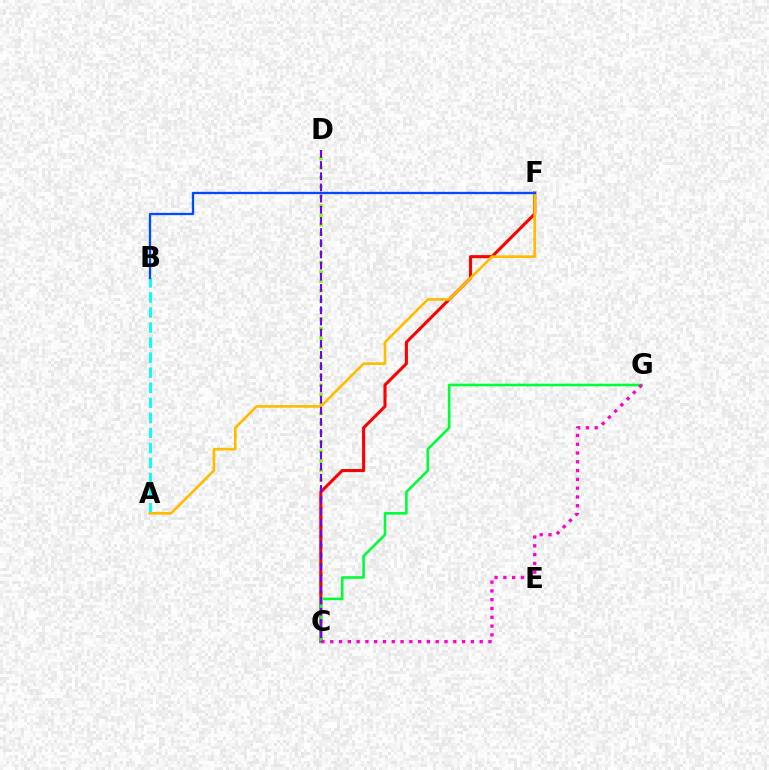{('C', 'D'): [{'color': '#84ff00', 'line_style': 'dotted', 'thickness': 2.57}, {'color': '#7200ff', 'line_style': 'dashed', 'thickness': 1.52}], ('A', 'B'): [{'color': '#00fff6', 'line_style': 'dashed', 'thickness': 2.05}], ('C', 'F'): [{'color': '#ff0000', 'line_style': 'solid', 'thickness': 2.22}], ('A', 'F'): [{'color': '#ffbd00', 'line_style': 'solid', 'thickness': 1.93}], ('C', 'G'): [{'color': '#00ff39', 'line_style': 'solid', 'thickness': 1.88}, {'color': '#ff00cf', 'line_style': 'dotted', 'thickness': 2.39}], ('B', 'F'): [{'color': '#004bff', 'line_style': 'solid', 'thickness': 1.66}]}